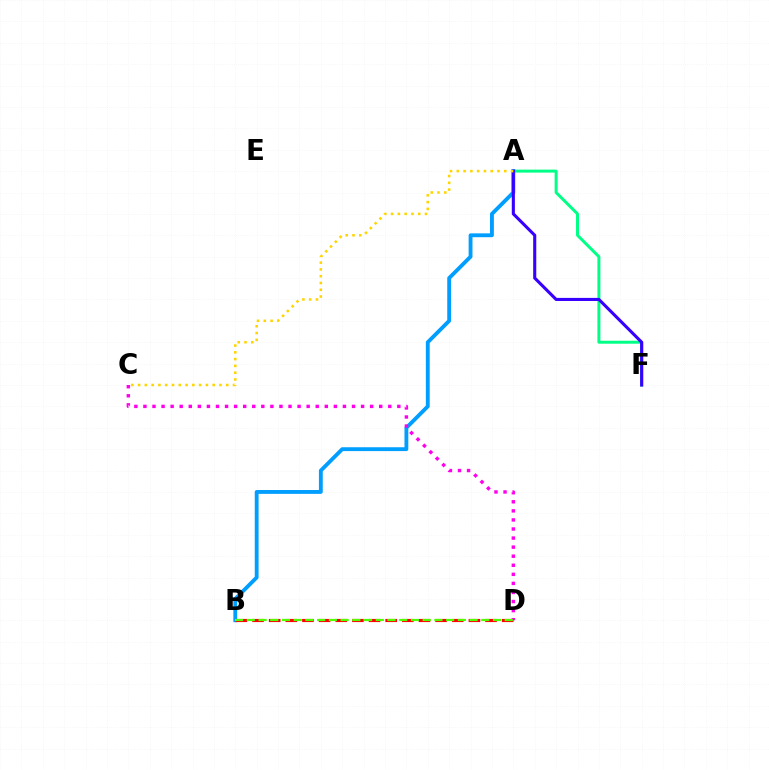{('A', 'F'): [{'color': '#00ff86', 'line_style': 'solid', 'thickness': 2.14}, {'color': '#3700ff', 'line_style': 'solid', 'thickness': 2.22}], ('A', 'B'): [{'color': '#009eff', 'line_style': 'solid', 'thickness': 2.77}], ('A', 'C'): [{'color': '#ffd500', 'line_style': 'dotted', 'thickness': 1.84}], ('B', 'D'): [{'color': '#ff0000', 'line_style': 'dashed', 'thickness': 2.26}, {'color': '#4fff00', 'line_style': 'dashed', 'thickness': 1.59}], ('C', 'D'): [{'color': '#ff00ed', 'line_style': 'dotted', 'thickness': 2.46}]}